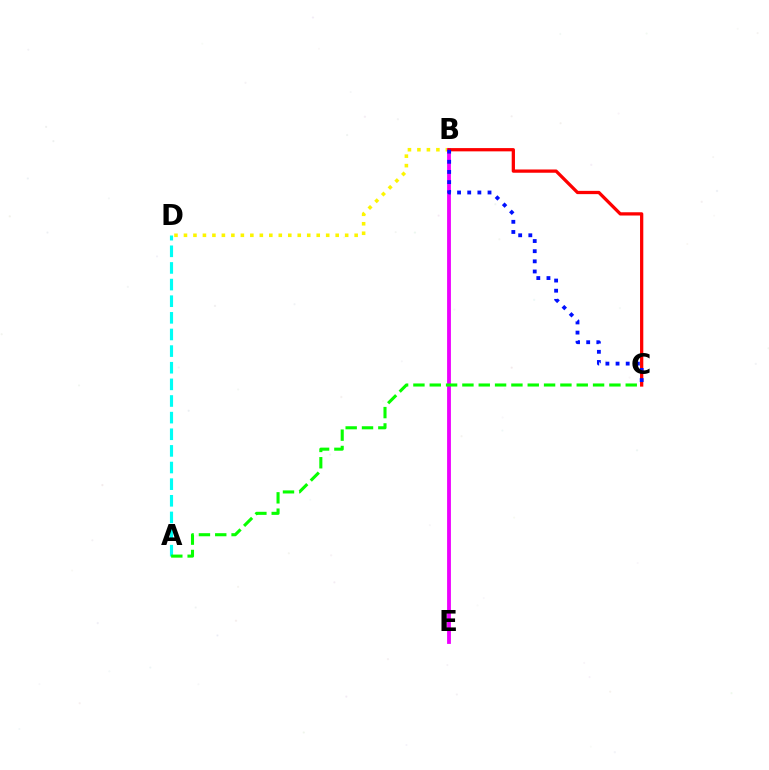{('B', 'D'): [{'color': '#fcf500', 'line_style': 'dotted', 'thickness': 2.58}], ('B', 'E'): [{'color': '#ee00ff', 'line_style': 'solid', 'thickness': 2.75}], ('B', 'C'): [{'color': '#ff0000', 'line_style': 'solid', 'thickness': 2.35}, {'color': '#0010ff', 'line_style': 'dotted', 'thickness': 2.76}], ('A', 'D'): [{'color': '#00fff6', 'line_style': 'dashed', 'thickness': 2.26}], ('A', 'C'): [{'color': '#08ff00', 'line_style': 'dashed', 'thickness': 2.22}]}